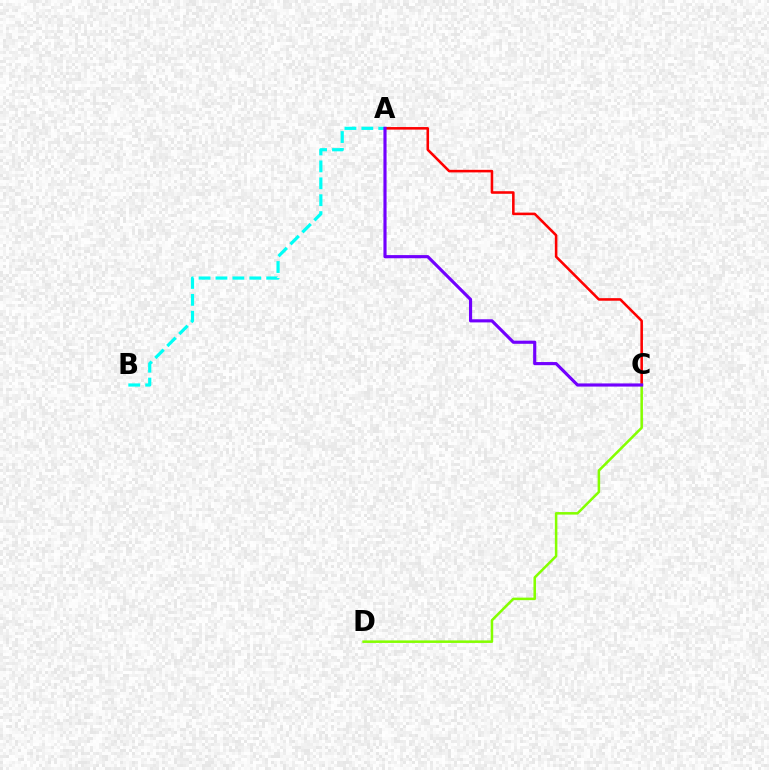{('A', 'C'): [{'color': '#ff0000', 'line_style': 'solid', 'thickness': 1.85}, {'color': '#7200ff', 'line_style': 'solid', 'thickness': 2.26}], ('A', 'B'): [{'color': '#00fff6', 'line_style': 'dashed', 'thickness': 2.3}], ('C', 'D'): [{'color': '#84ff00', 'line_style': 'solid', 'thickness': 1.82}]}